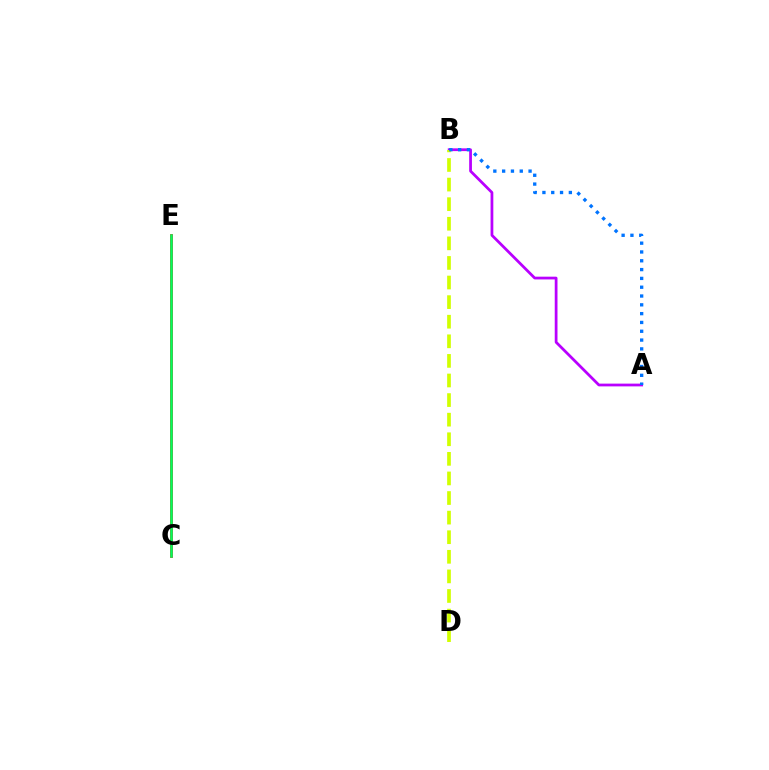{('A', 'B'): [{'color': '#b900ff', 'line_style': 'solid', 'thickness': 1.98}, {'color': '#0074ff', 'line_style': 'dotted', 'thickness': 2.39}], ('C', 'E'): [{'color': '#ff0000', 'line_style': 'solid', 'thickness': 1.95}, {'color': '#00ff5c', 'line_style': 'solid', 'thickness': 1.81}], ('B', 'D'): [{'color': '#d1ff00', 'line_style': 'dashed', 'thickness': 2.66}]}